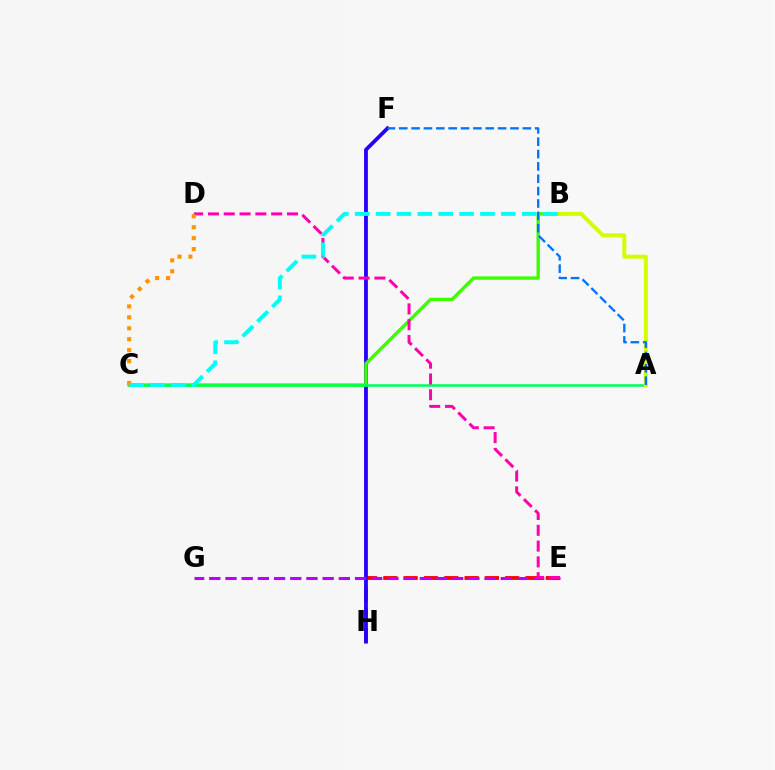{('E', 'H'): [{'color': '#ff0000', 'line_style': 'dashed', 'thickness': 2.76}], ('F', 'H'): [{'color': '#2500ff', 'line_style': 'solid', 'thickness': 2.73}], ('B', 'C'): [{'color': '#3dff00', 'line_style': 'solid', 'thickness': 2.46}, {'color': '#00fff6', 'line_style': 'dashed', 'thickness': 2.84}], ('A', 'C'): [{'color': '#00ff5c', 'line_style': 'solid', 'thickness': 1.85}], ('A', 'B'): [{'color': '#d1ff00', 'line_style': 'solid', 'thickness': 2.88}], ('A', 'F'): [{'color': '#0074ff', 'line_style': 'dashed', 'thickness': 1.68}], ('E', 'G'): [{'color': '#b900ff', 'line_style': 'dashed', 'thickness': 2.2}], ('D', 'E'): [{'color': '#ff00ac', 'line_style': 'dashed', 'thickness': 2.15}], ('C', 'D'): [{'color': '#ff9400', 'line_style': 'dotted', 'thickness': 2.97}]}